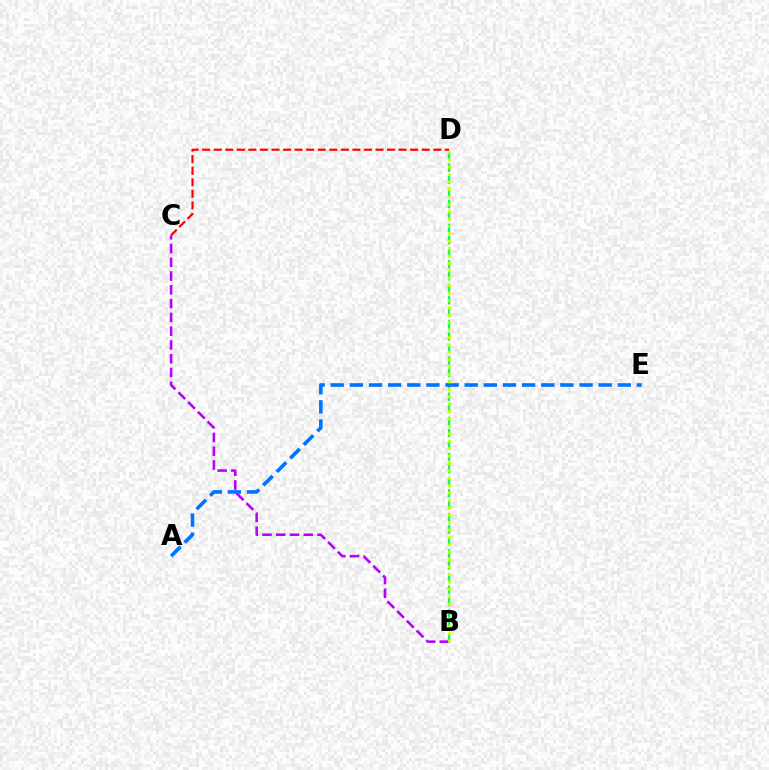{('B', 'D'): [{'color': '#00ff5c', 'line_style': 'dashed', 'thickness': 1.64}, {'color': '#d1ff00', 'line_style': 'dotted', 'thickness': 2.01}], ('C', 'D'): [{'color': '#ff0000', 'line_style': 'dashed', 'thickness': 1.57}], ('A', 'E'): [{'color': '#0074ff', 'line_style': 'dashed', 'thickness': 2.6}], ('B', 'C'): [{'color': '#b900ff', 'line_style': 'dashed', 'thickness': 1.87}]}